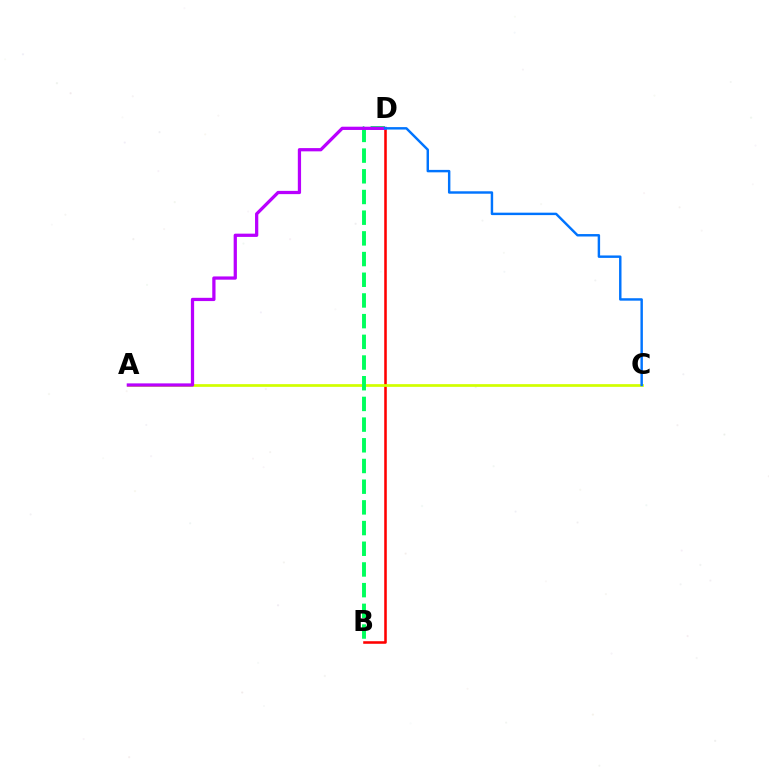{('B', 'D'): [{'color': '#ff0000', 'line_style': 'solid', 'thickness': 1.84}, {'color': '#00ff5c', 'line_style': 'dashed', 'thickness': 2.81}], ('A', 'C'): [{'color': '#d1ff00', 'line_style': 'solid', 'thickness': 1.96}], ('A', 'D'): [{'color': '#b900ff', 'line_style': 'solid', 'thickness': 2.34}], ('C', 'D'): [{'color': '#0074ff', 'line_style': 'solid', 'thickness': 1.75}]}